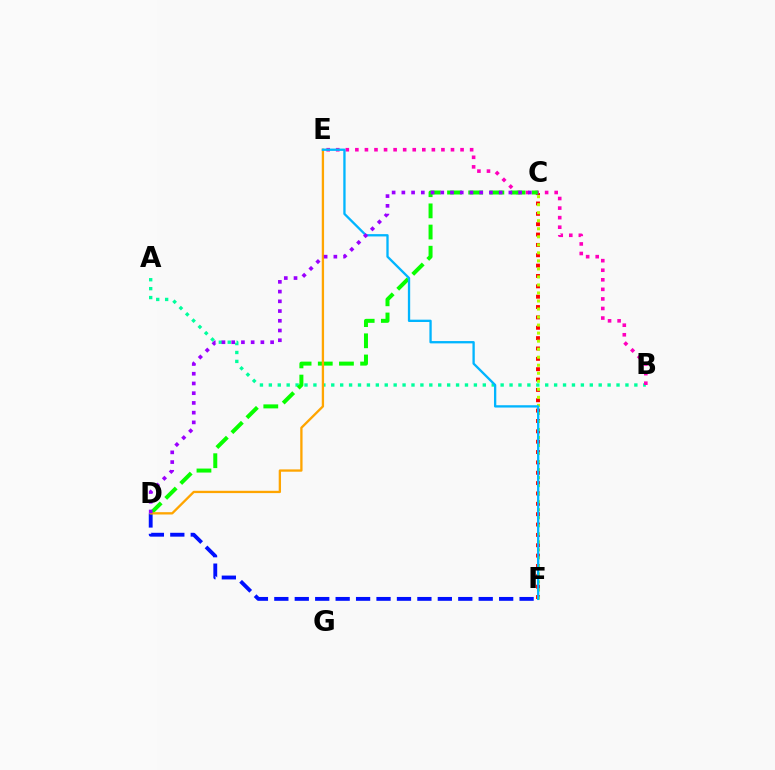{('C', 'F'): [{'color': '#ff0000', 'line_style': 'dotted', 'thickness': 2.81}, {'color': '#b3ff00', 'line_style': 'dotted', 'thickness': 2.18}], ('A', 'B'): [{'color': '#00ff9d', 'line_style': 'dotted', 'thickness': 2.42}], ('B', 'E'): [{'color': '#ff00bd', 'line_style': 'dotted', 'thickness': 2.6}], ('D', 'F'): [{'color': '#0010ff', 'line_style': 'dashed', 'thickness': 2.78}], ('C', 'D'): [{'color': '#08ff00', 'line_style': 'dashed', 'thickness': 2.88}, {'color': '#9b00ff', 'line_style': 'dotted', 'thickness': 2.64}], ('D', 'E'): [{'color': '#ffa500', 'line_style': 'solid', 'thickness': 1.66}], ('E', 'F'): [{'color': '#00b5ff', 'line_style': 'solid', 'thickness': 1.67}]}